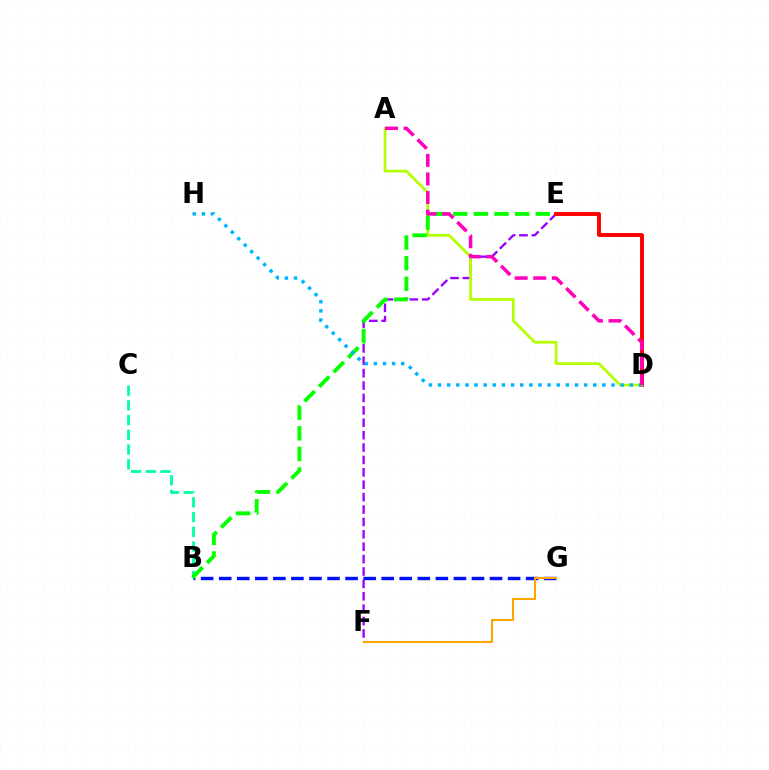{('B', 'G'): [{'color': '#0010ff', 'line_style': 'dashed', 'thickness': 2.45}], ('E', 'F'): [{'color': '#9b00ff', 'line_style': 'dashed', 'thickness': 1.68}], ('D', 'E'): [{'color': '#ff0000', 'line_style': 'solid', 'thickness': 2.82}], ('A', 'D'): [{'color': '#b3ff00', 'line_style': 'solid', 'thickness': 1.97}, {'color': '#ff00bd', 'line_style': 'dashed', 'thickness': 2.53}], ('B', 'C'): [{'color': '#00ff9d', 'line_style': 'dashed', 'thickness': 2.0}], ('B', 'E'): [{'color': '#08ff00', 'line_style': 'dashed', 'thickness': 2.8}], ('F', 'G'): [{'color': '#ffa500', 'line_style': 'solid', 'thickness': 1.5}], ('D', 'H'): [{'color': '#00b5ff', 'line_style': 'dotted', 'thickness': 2.48}]}